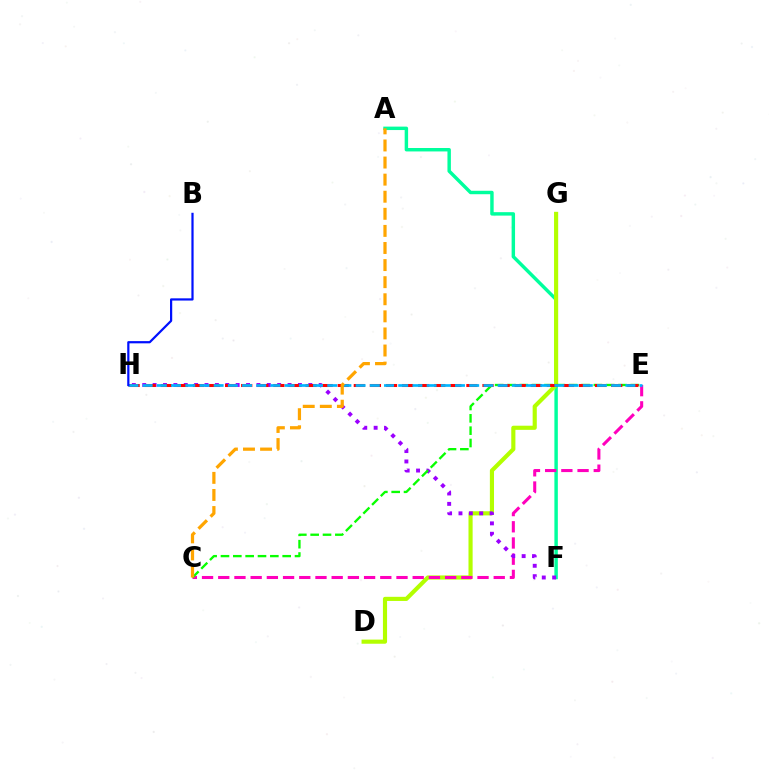{('A', 'F'): [{'color': '#00ff9d', 'line_style': 'solid', 'thickness': 2.48}], ('D', 'G'): [{'color': '#b3ff00', 'line_style': 'solid', 'thickness': 2.98}], ('C', 'E'): [{'color': '#ff00bd', 'line_style': 'dashed', 'thickness': 2.2}, {'color': '#08ff00', 'line_style': 'dashed', 'thickness': 1.68}], ('F', 'H'): [{'color': '#9b00ff', 'line_style': 'dotted', 'thickness': 2.82}], ('E', 'H'): [{'color': '#ff0000', 'line_style': 'dashed', 'thickness': 2.19}, {'color': '#00b5ff', 'line_style': 'dashed', 'thickness': 1.93}], ('B', 'H'): [{'color': '#0010ff', 'line_style': 'solid', 'thickness': 1.6}], ('A', 'C'): [{'color': '#ffa500', 'line_style': 'dashed', 'thickness': 2.32}]}